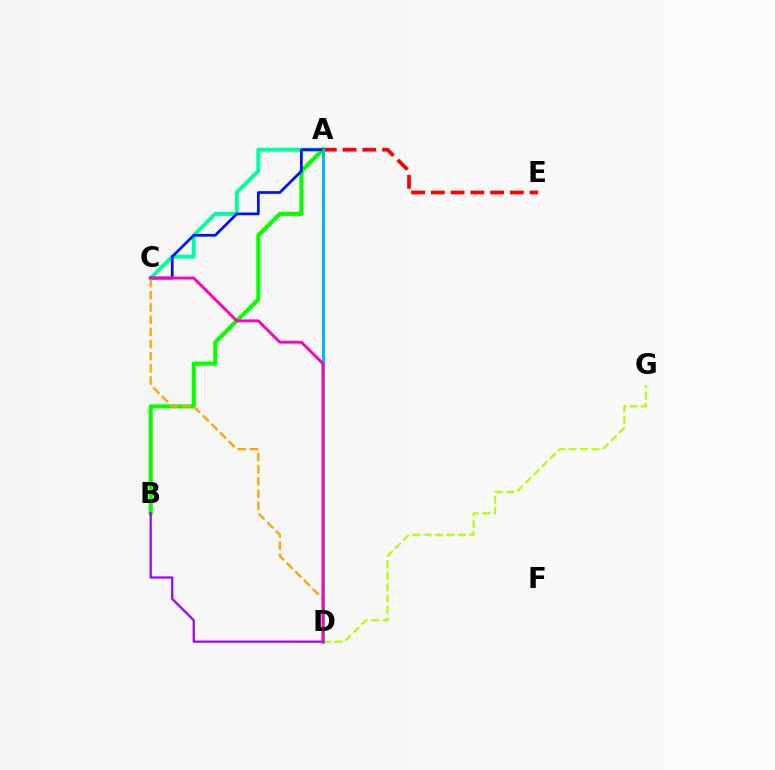{('A', 'C'): [{'color': '#00ff9d', 'line_style': 'solid', 'thickness': 2.82}, {'color': '#0010ff', 'line_style': 'solid', 'thickness': 1.95}], ('A', 'E'): [{'color': '#ff0000', 'line_style': 'dashed', 'thickness': 2.68}], ('A', 'B'): [{'color': '#08ff00', 'line_style': 'solid', 'thickness': 2.95}], ('B', 'D'): [{'color': '#9b00ff', 'line_style': 'solid', 'thickness': 1.59}], ('D', 'G'): [{'color': '#b3ff00', 'line_style': 'dashed', 'thickness': 1.55}], ('A', 'D'): [{'color': '#00b5ff', 'line_style': 'solid', 'thickness': 2.08}], ('C', 'D'): [{'color': '#ffa500', 'line_style': 'dashed', 'thickness': 1.66}, {'color': '#ff00bd', 'line_style': 'solid', 'thickness': 2.04}]}